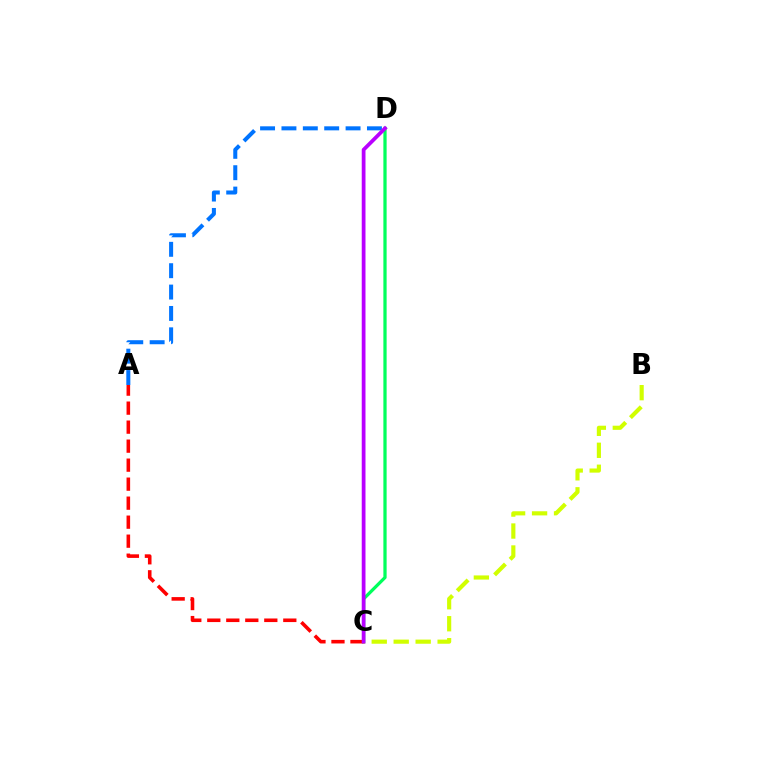{('C', 'D'): [{'color': '#00ff5c', 'line_style': 'solid', 'thickness': 2.34}, {'color': '#b900ff', 'line_style': 'solid', 'thickness': 2.7}], ('B', 'C'): [{'color': '#d1ff00', 'line_style': 'dashed', 'thickness': 2.98}], ('A', 'D'): [{'color': '#0074ff', 'line_style': 'dashed', 'thickness': 2.9}], ('A', 'C'): [{'color': '#ff0000', 'line_style': 'dashed', 'thickness': 2.58}]}